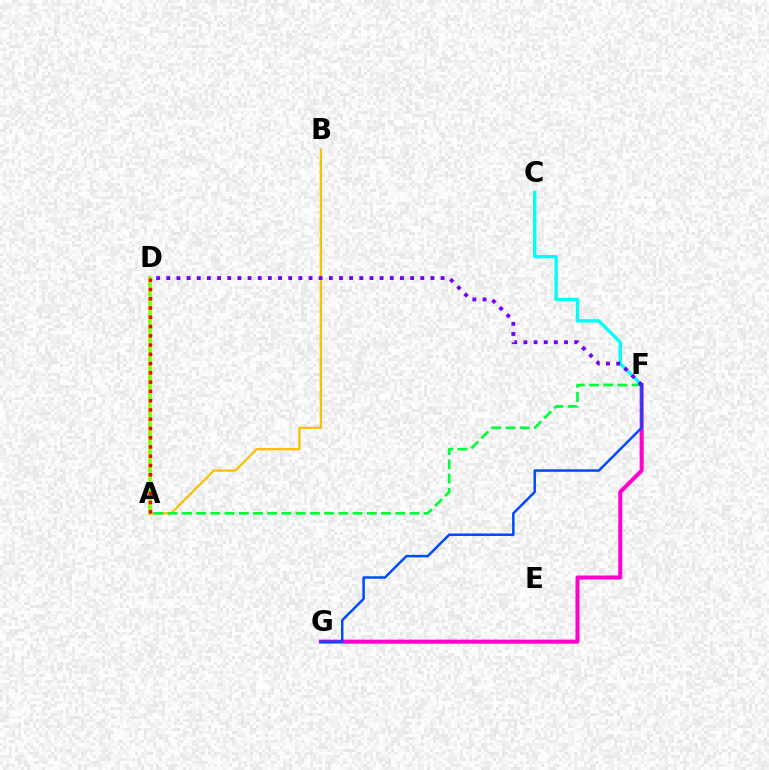{('A', 'D'): [{'color': '#84ff00', 'line_style': 'solid', 'thickness': 2.62}, {'color': '#ff0000', 'line_style': 'dotted', 'thickness': 2.52}], ('A', 'B'): [{'color': '#ffbd00', 'line_style': 'solid', 'thickness': 1.6}], ('A', 'F'): [{'color': '#00ff39', 'line_style': 'dashed', 'thickness': 1.93}], ('C', 'F'): [{'color': '#00fff6', 'line_style': 'solid', 'thickness': 2.42}], ('F', 'G'): [{'color': '#ff00cf', 'line_style': 'solid', 'thickness': 2.9}, {'color': '#004bff', 'line_style': 'solid', 'thickness': 1.8}], ('D', 'F'): [{'color': '#7200ff', 'line_style': 'dotted', 'thickness': 2.76}]}